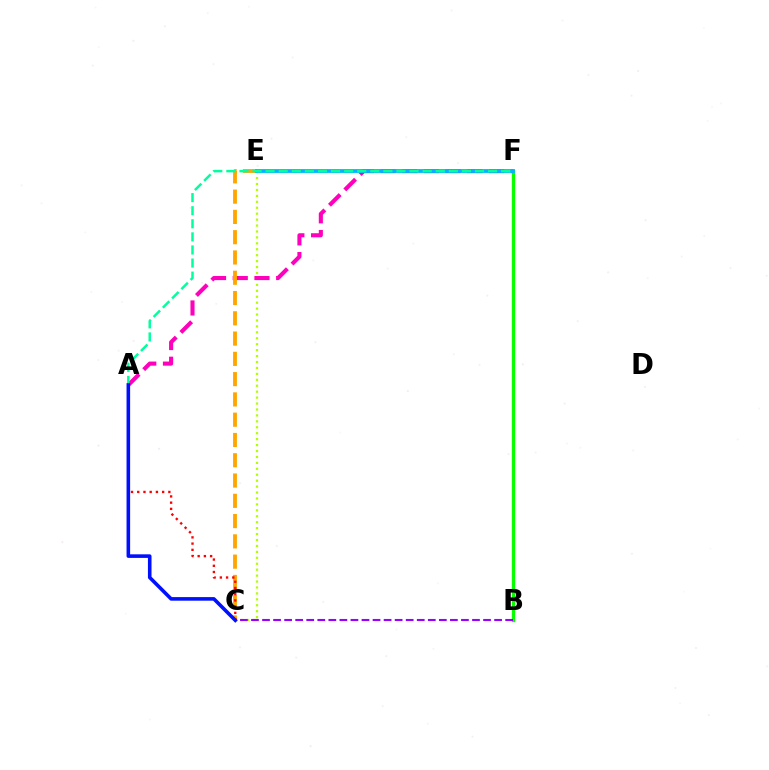{('B', 'F'): [{'color': '#08ff00', 'line_style': 'solid', 'thickness': 2.39}], ('C', 'E'): [{'color': '#b3ff00', 'line_style': 'dotted', 'thickness': 1.61}, {'color': '#ffa500', 'line_style': 'dashed', 'thickness': 2.75}], ('B', 'C'): [{'color': '#9b00ff', 'line_style': 'dashed', 'thickness': 1.5}], ('A', 'F'): [{'color': '#ff00bd', 'line_style': 'dashed', 'thickness': 2.95}, {'color': '#00ff9d', 'line_style': 'dashed', 'thickness': 1.78}], ('A', 'C'): [{'color': '#ff0000', 'line_style': 'dotted', 'thickness': 1.69}, {'color': '#0010ff', 'line_style': 'solid', 'thickness': 2.58}], ('E', 'F'): [{'color': '#00b5ff', 'line_style': 'solid', 'thickness': 2.74}]}